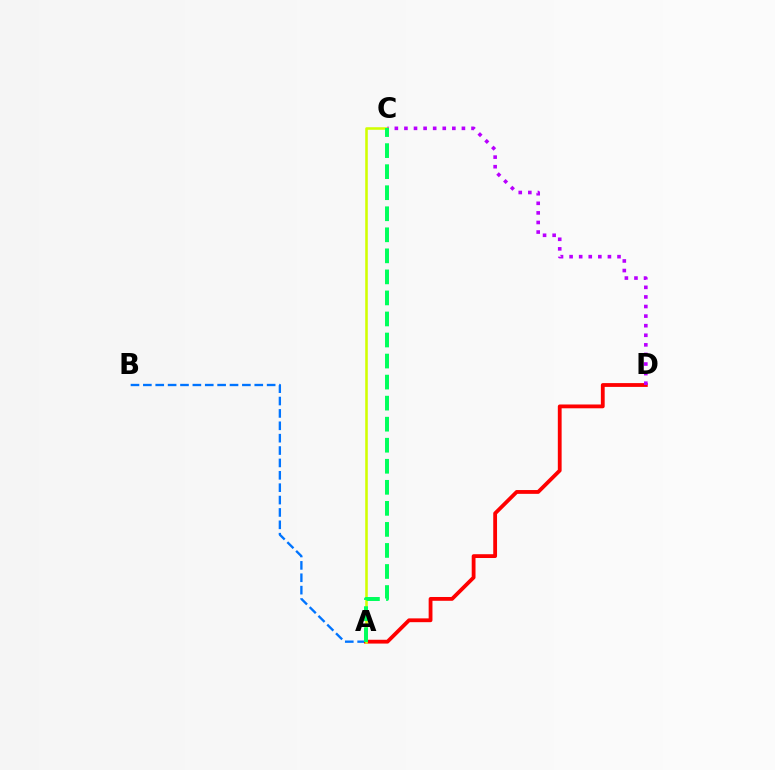{('A', 'B'): [{'color': '#0074ff', 'line_style': 'dashed', 'thickness': 1.68}], ('A', 'D'): [{'color': '#ff0000', 'line_style': 'solid', 'thickness': 2.74}], ('A', 'C'): [{'color': '#d1ff00', 'line_style': 'solid', 'thickness': 1.84}, {'color': '#00ff5c', 'line_style': 'dashed', 'thickness': 2.86}], ('C', 'D'): [{'color': '#b900ff', 'line_style': 'dotted', 'thickness': 2.6}]}